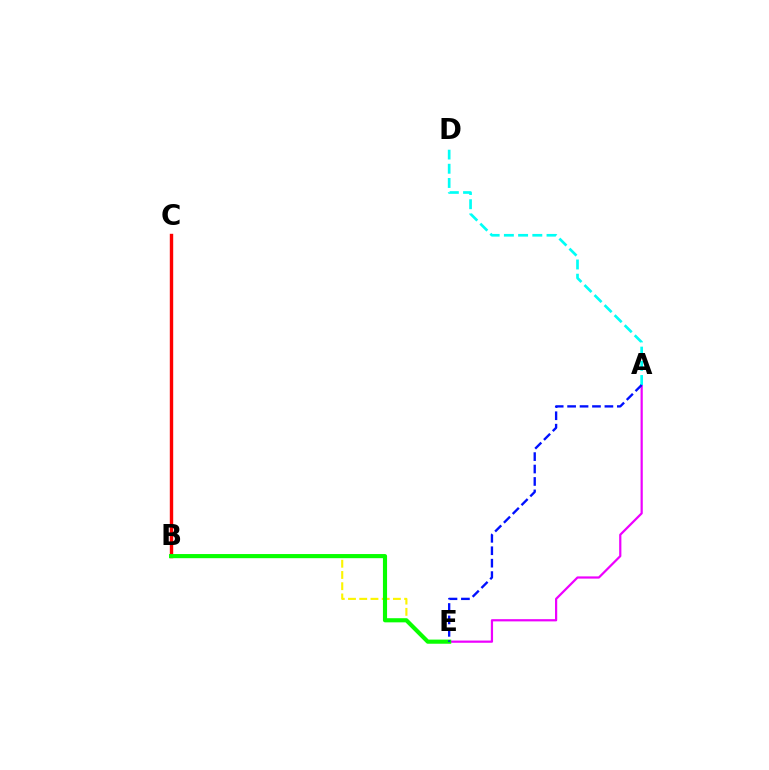{('B', 'E'): [{'color': '#fcf500', 'line_style': 'dashed', 'thickness': 1.53}, {'color': '#08ff00', 'line_style': 'solid', 'thickness': 2.98}], ('B', 'C'): [{'color': '#ff0000', 'line_style': 'solid', 'thickness': 2.45}], ('A', 'E'): [{'color': '#ee00ff', 'line_style': 'solid', 'thickness': 1.6}, {'color': '#0010ff', 'line_style': 'dashed', 'thickness': 1.69}], ('A', 'D'): [{'color': '#00fff6', 'line_style': 'dashed', 'thickness': 1.93}]}